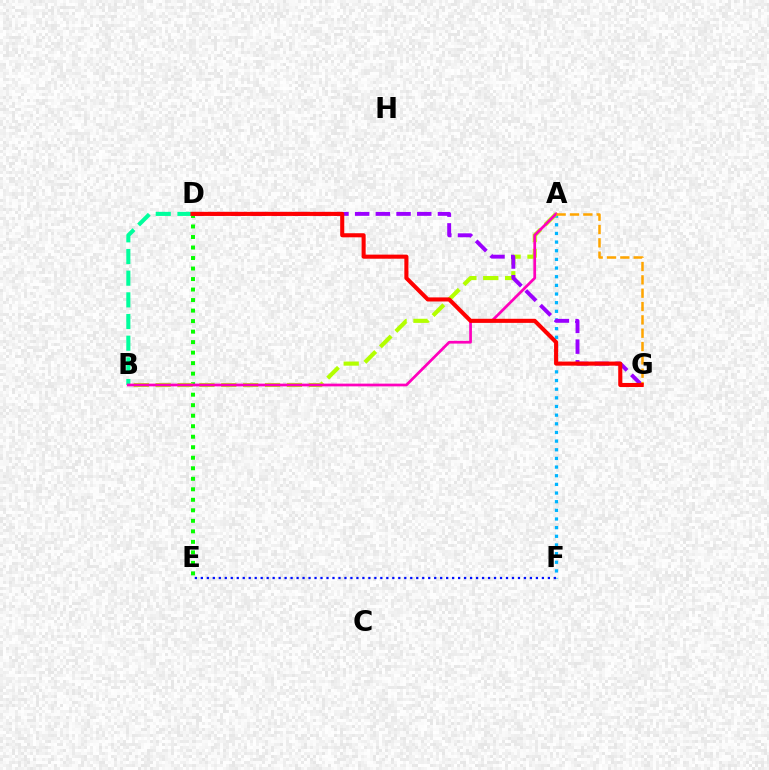{('D', 'E'): [{'color': '#08ff00', 'line_style': 'dotted', 'thickness': 2.86}], ('A', 'F'): [{'color': '#00b5ff', 'line_style': 'dotted', 'thickness': 2.35}], ('B', 'D'): [{'color': '#00ff9d', 'line_style': 'dashed', 'thickness': 2.94}], ('A', 'B'): [{'color': '#b3ff00', 'line_style': 'dashed', 'thickness': 2.97}, {'color': '#ff00bd', 'line_style': 'solid', 'thickness': 1.97}], ('D', 'G'): [{'color': '#9b00ff', 'line_style': 'dashed', 'thickness': 2.81}, {'color': '#ff0000', 'line_style': 'solid', 'thickness': 2.94}], ('A', 'G'): [{'color': '#ffa500', 'line_style': 'dashed', 'thickness': 1.81}], ('E', 'F'): [{'color': '#0010ff', 'line_style': 'dotted', 'thickness': 1.63}]}